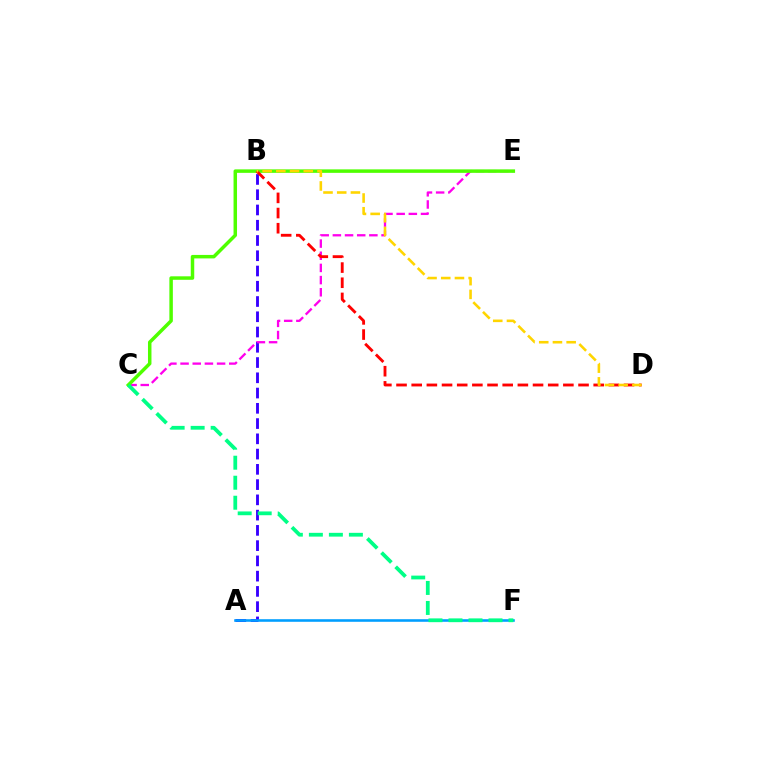{('A', 'B'): [{'color': '#3700ff', 'line_style': 'dashed', 'thickness': 2.07}], ('A', 'F'): [{'color': '#009eff', 'line_style': 'solid', 'thickness': 1.86}], ('C', 'E'): [{'color': '#ff00ed', 'line_style': 'dashed', 'thickness': 1.65}, {'color': '#4fff00', 'line_style': 'solid', 'thickness': 2.51}], ('C', 'F'): [{'color': '#00ff86', 'line_style': 'dashed', 'thickness': 2.72}], ('B', 'D'): [{'color': '#ff0000', 'line_style': 'dashed', 'thickness': 2.06}, {'color': '#ffd500', 'line_style': 'dashed', 'thickness': 1.86}]}